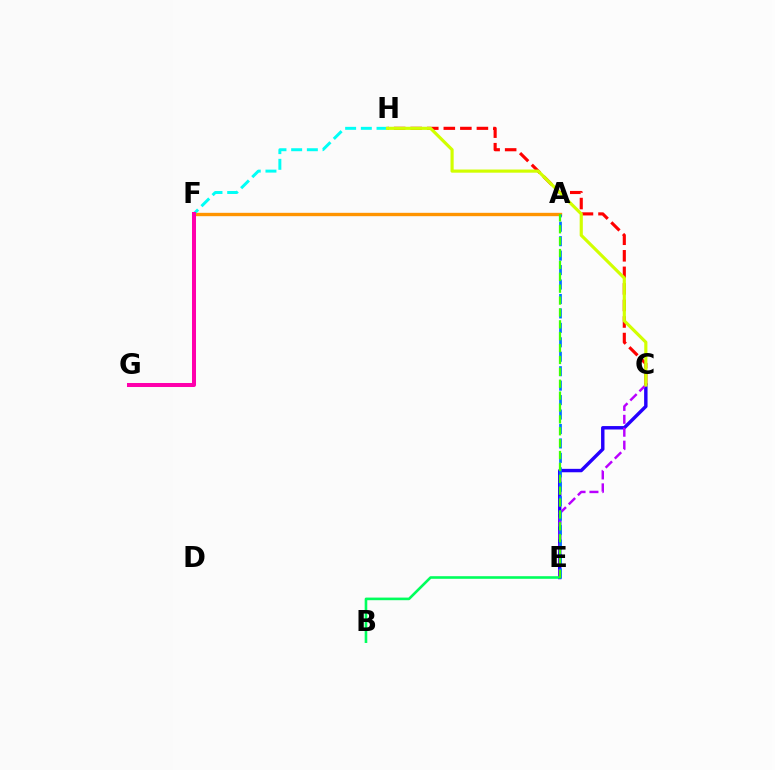{('C', 'E'): [{'color': '#2500ff', 'line_style': 'solid', 'thickness': 2.47}, {'color': '#b900ff', 'line_style': 'dashed', 'thickness': 1.75}], ('C', 'H'): [{'color': '#ff0000', 'line_style': 'dashed', 'thickness': 2.25}, {'color': '#d1ff00', 'line_style': 'solid', 'thickness': 2.27}], ('B', 'E'): [{'color': '#00ff5c', 'line_style': 'solid', 'thickness': 1.88}], ('A', 'F'): [{'color': '#ff9400', 'line_style': 'solid', 'thickness': 2.41}], ('A', 'E'): [{'color': '#0074ff', 'line_style': 'dashed', 'thickness': 1.96}, {'color': '#3dff00', 'line_style': 'dashed', 'thickness': 1.61}], ('F', 'H'): [{'color': '#00fff6', 'line_style': 'dashed', 'thickness': 2.13}], ('F', 'G'): [{'color': '#ff00ac', 'line_style': 'solid', 'thickness': 2.89}]}